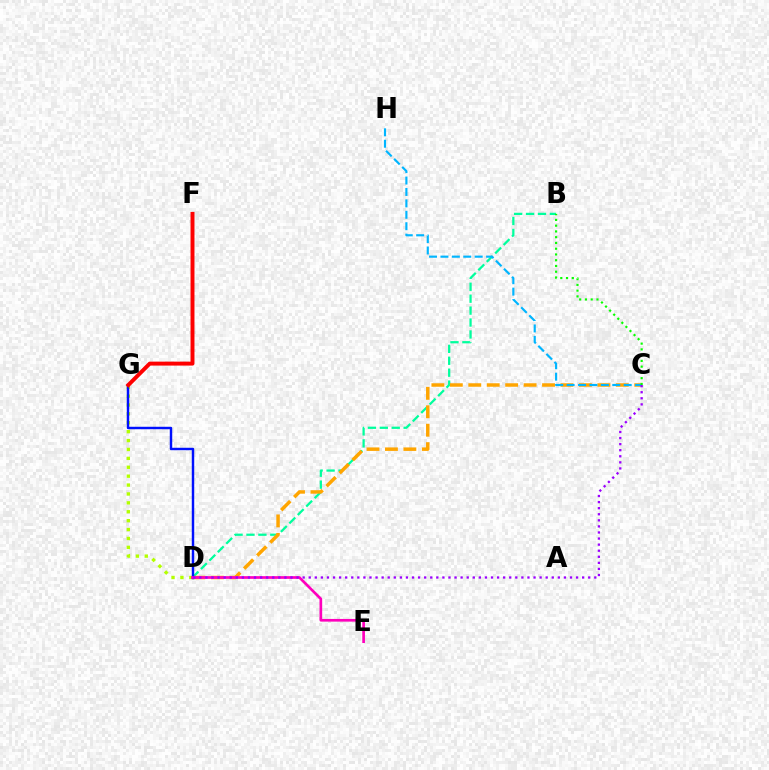{('B', 'D'): [{'color': '#00ff9d', 'line_style': 'dashed', 'thickness': 1.62}], ('D', 'G'): [{'color': '#b3ff00', 'line_style': 'dotted', 'thickness': 2.42}, {'color': '#0010ff', 'line_style': 'solid', 'thickness': 1.76}], ('C', 'D'): [{'color': '#ffa500', 'line_style': 'dashed', 'thickness': 2.51}, {'color': '#9b00ff', 'line_style': 'dotted', 'thickness': 1.65}], ('C', 'H'): [{'color': '#00b5ff', 'line_style': 'dashed', 'thickness': 1.55}], ('D', 'E'): [{'color': '#ff00bd', 'line_style': 'solid', 'thickness': 1.93}], ('B', 'C'): [{'color': '#08ff00', 'line_style': 'dotted', 'thickness': 1.56}], ('F', 'G'): [{'color': '#ff0000', 'line_style': 'solid', 'thickness': 2.84}]}